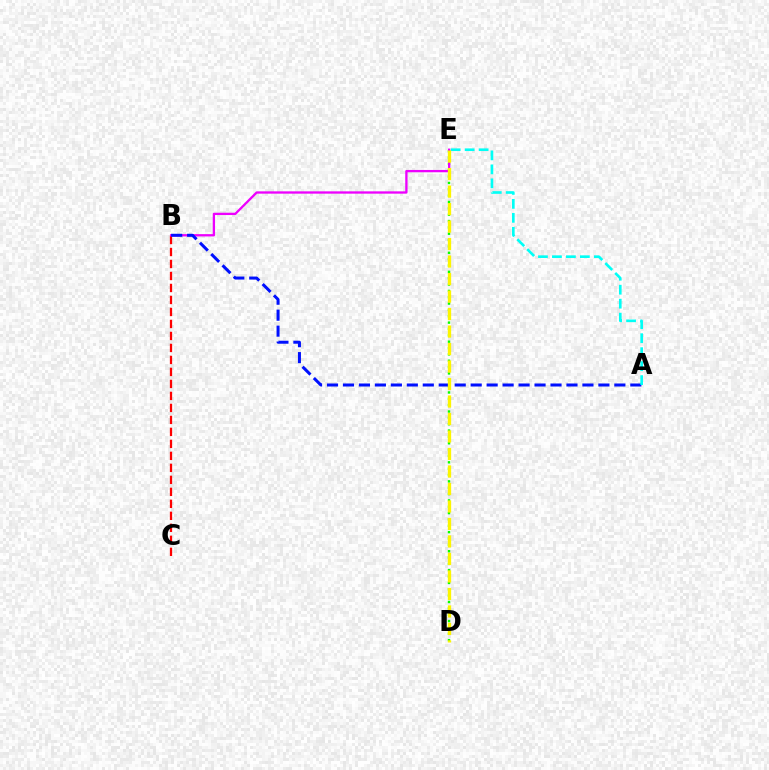{('D', 'E'): [{'color': '#08ff00', 'line_style': 'dotted', 'thickness': 1.73}, {'color': '#fcf500', 'line_style': 'dashed', 'thickness': 2.38}], ('B', 'C'): [{'color': '#ff0000', 'line_style': 'dashed', 'thickness': 1.63}], ('B', 'E'): [{'color': '#ee00ff', 'line_style': 'solid', 'thickness': 1.66}], ('A', 'B'): [{'color': '#0010ff', 'line_style': 'dashed', 'thickness': 2.17}], ('A', 'E'): [{'color': '#00fff6', 'line_style': 'dashed', 'thickness': 1.9}]}